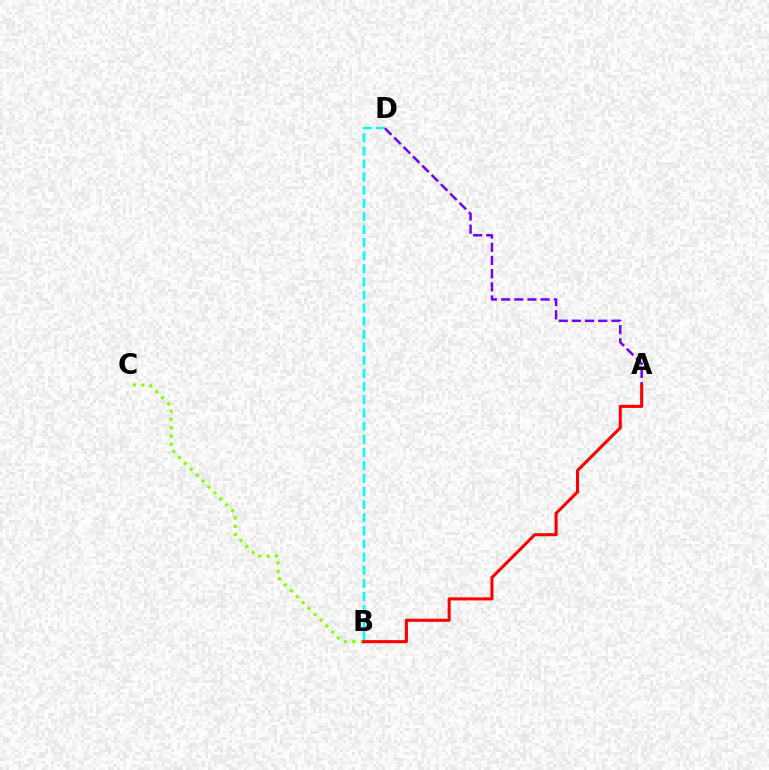{('B', 'D'): [{'color': '#00fff6', 'line_style': 'dashed', 'thickness': 1.78}], ('B', 'C'): [{'color': '#84ff00', 'line_style': 'dotted', 'thickness': 2.27}], ('A', 'D'): [{'color': '#7200ff', 'line_style': 'dashed', 'thickness': 1.79}], ('A', 'B'): [{'color': '#ff0000', 'line_style': 'solid', 'thickness': 2.2}]}